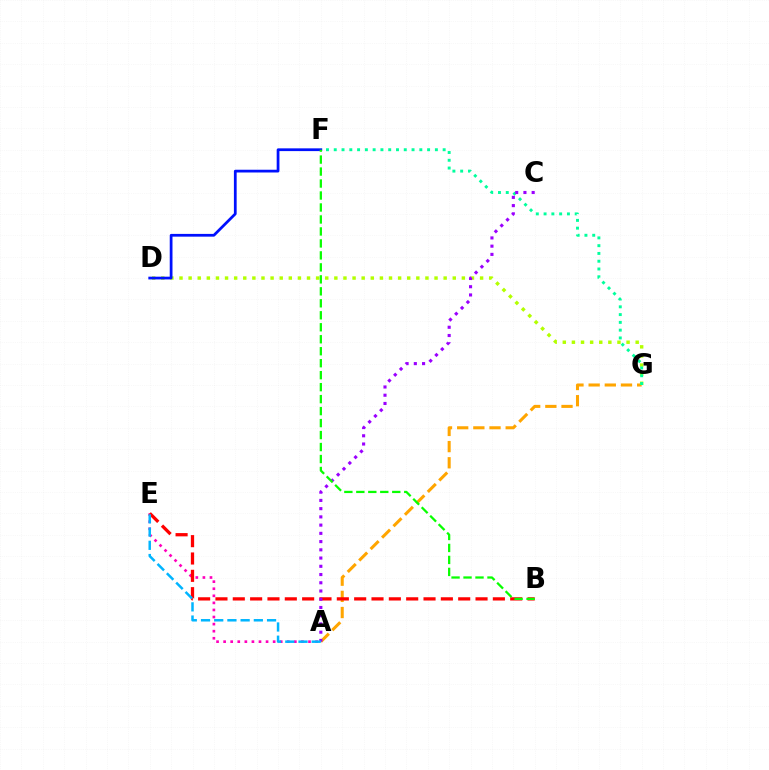{('A', 'G'): [{'color': '#ffa500', 'line_style': 'dashed', 'thickness': 2.2}], ('D', 'G'): [{'color': '#b3ff00', 'line_style': 'dotted', 'thickness': 2.47}], ('F', 'G'): [{'color': '#00ff9d', 'line_style': 'dotted', 'thickness': 2.11}], ('A', 'E'): [{'color': '#ff00bd', 'line_style': 'dotted', 'thickness': 1.92}, {'color': '#00b5ff', 'line_style': 'dashed', 'thickness': 1.79}], ('B', 'E'): [{'color': '#ff0000', 'line_style': 'dashed', 'thickness': 2.36}], ('A', 'C'): [{'color': '#9b00ff', 'line_style': 'dotted', 'thickness': 2.24}], ('D', 'F'): [{'color': '#0010ff', 'line_style': 'solid', 'thickness': 1.98}], ('B', 'F'): [{'color': '#08ff00', 'line_style': 'dashed', 'thickness': 1.63}]}